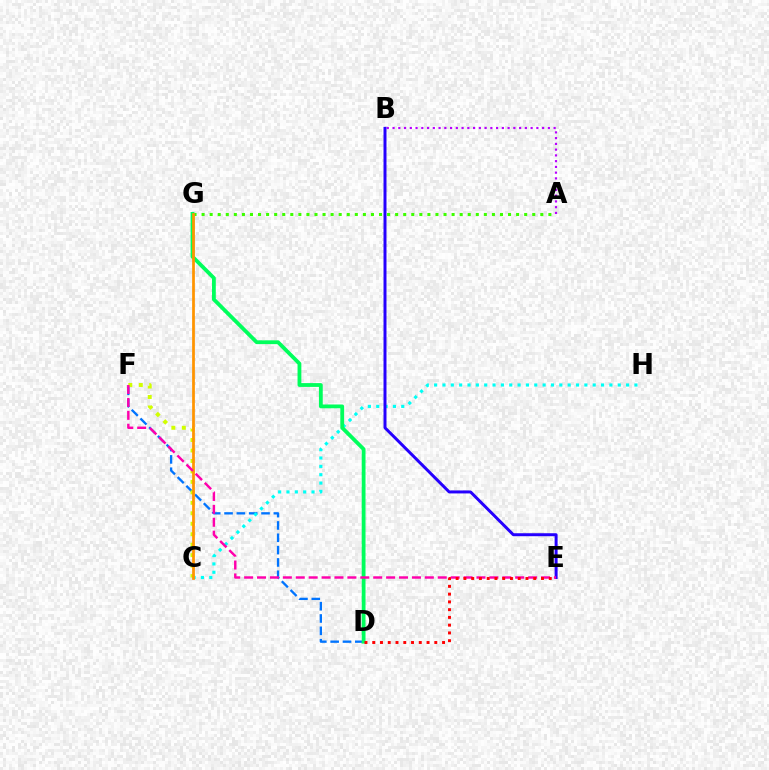{('D', 'F'): [{'color': '#0074ff', 'line_style': 'dashed', 'thickness': 1.67}], ('C', 'H'): [{'color': '#00fff6', 'line_style': 'dotted', 'thickness': 2.27}], ('C', 'F'): [{'color': '#d1ff00', 'line_style': 'dotted', 'thickness': 2.84}], ('A', 'G'): [{'color': '#3dff00', 'line_style': 'dotted', 'thickness': 2.19}], ('D', 'G'): [{'color': '#00ff5c', 'line_style': 'solid', 'thickness': 2.74}], ('A', 'B'): [{'color': '#b900ff', 'line_style': 'dotted', 'thickness': 1.56}], ('B', 'E'): [{'color': '#2500ff', 'line_style': 'solid', 'thickness': 2.14}], ('C', 'G'): [{'color': '#ff9400', 'line_style': 'solid', 'thickness': 1.98}], ('E', 'F'): [{'color': '#ff00ac', 'line_style': 'dashed', 'thickness': 1.75}], ('D', 'E'): [{'color': '#ff0000', 'line_style': 'dotted', 'thickness': 2.11}]}